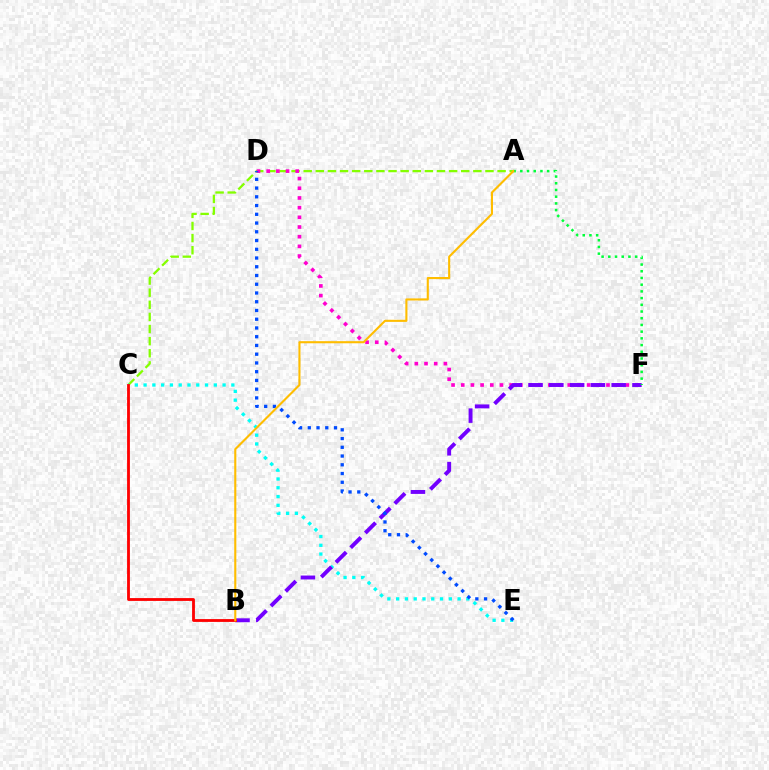{('A', 'C'): [{'color': '#84ff00', 'line_style': 'dashed', 'thickness': 1.65}], ('C', 'E'): [{'color': '#00fff6', 'line_style': 'dotted', 'thickness': 2.39}], ('D', 'F'): [{'color': '#ff00cf', 'line_style': 'dotted', 'thickness': 2.63}], ('B', 'F'): [{'color': '#7200ff', 'line_style': 'dashed', 'thickness': 2.82}], ('B', 'C'): [{'color': '#ff0000', 'line_style': 'solid', 'thickness': 2.03}], ('A', 'F'): [{'color': '#00ff39', 'line_style': 'dotted', 'thickness': 1.82}], ('D', 'E'): [{'color': '#004bff', 'line_style': 'dotted', 'thickness': 2.38}], ('A', 'B'): [{'color': '#ffbd00', 'line_style': 'solid', 'thickness': 1.52}]}